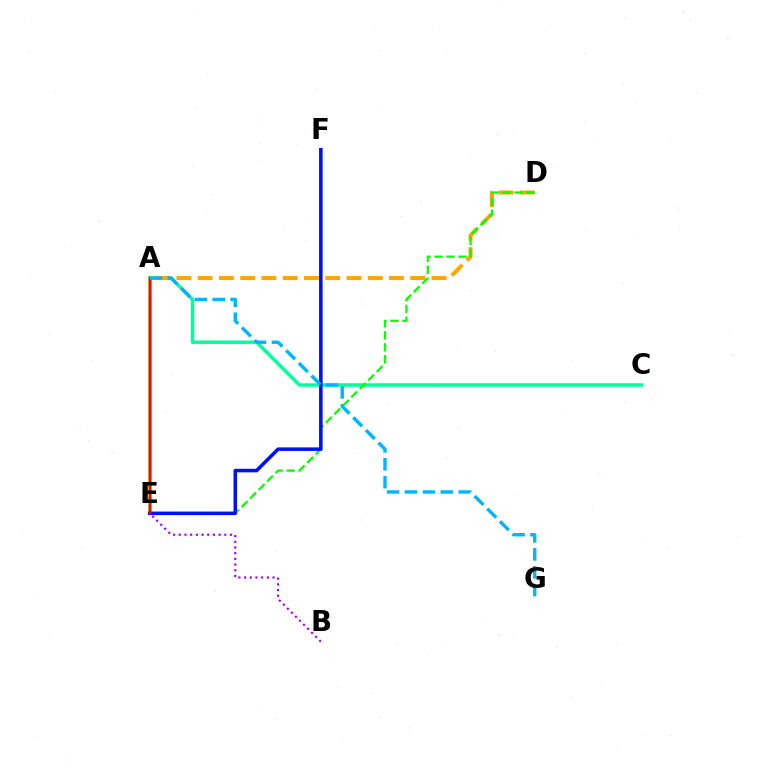{('A', 'C'): [{'color': '#00ff9d', 'line_style': 'solid', 'thickness': 2.49}], ('A', 'D'): [{'color': '#ffa500', 'line_style': 'dashed', 'thickness': 2.89}], ('D', 'E'): [{'color': '#08ff00', 'line_style': 'dashed', 'thickness': 1.63}], ('B', 'E'): [{'color': '#9b00ff', 'line_style': 'dotted', 'thickness': 1.55}], ('A', 'E'): [{'color': '#b3ff00', 'line_style': 'solid', 'thickness': 2.61}, {'color': '#ff00bd', 'line_style': 'solid', 'thickness': 1.72}, {'color': '#ff0000', 'line_style': 'solid', 'thickness': 1.79}], ('E', 'F'): [{'color': '#0010ff', 'line_style': 'solid', 'thickness': 2.56}], ('A', 'G'): [{'color': '#00b5ff', 'line_style': 'dashed', 'thickness': 2.43}]}